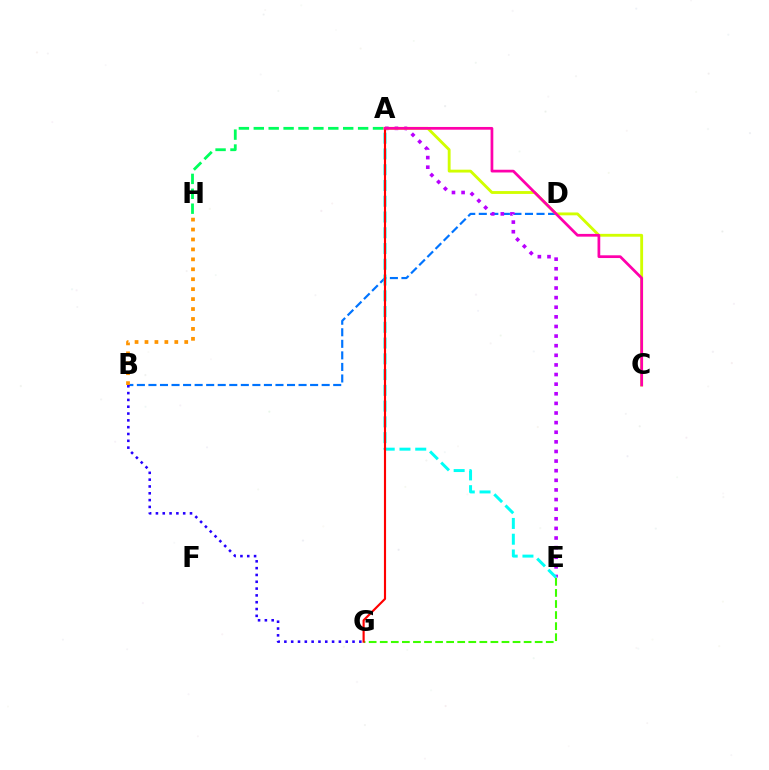{('B', 'D'): [{'color': '#0074ff', 'line_style': 'dashed', 'thickness': 1.57}], ('A', 'E'): [{'color': '#b900ff', 'line_style': 'dotted', 'thickness': 2.61}, {'color': '#00fff6', 'line_style': 'dashed', 'thickness': 2.14}], ('B', 'H'): [{'color': '#ff9400', 'line_style': 'dotted', 'thickness': 2.7}], ('A', 'C'): [{'color': '#d1ff00', 'line_style': 'solid', 'thickness': 2.06}, {'color': '#ff00ac', 'line_style': 'solid', 'thickness': 1.97}], ('B', 'G'): [{'color': '#2500ff', 'line_style': 'dotted', 'thickness': 1.85}], ('A', 'H'): [{'color': '#00ff5c', 'line_style': 'dashed', 'thickness': 2.02}], ('E', 'G'): [{'color': '#3dff00', 'line_style': 'dashed', 'thickness': 1.5}], ('A', 'G'): [{'color': '#ff0000', 'line_style': 'solid', 'thickness': 1.54}]}